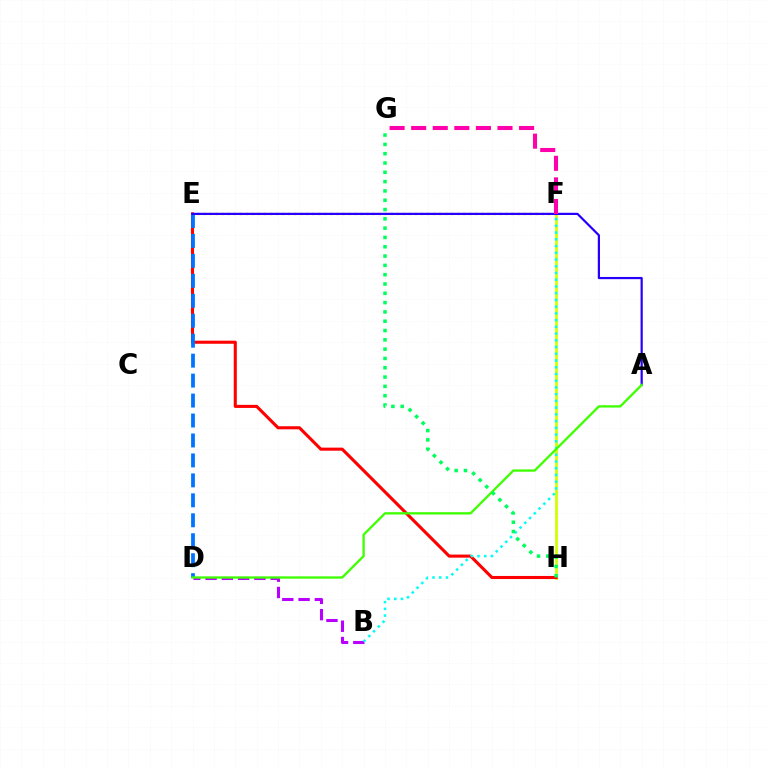{('B', 'D'): [{'color': '#b900ff', 'line_style': 'dashed', 'thickness': 2.21}], ('F', 'H'): [{'color': '#d1ff00', 'line_style': 'solid', 'thickness': 1.98}], ('E', 'H'): [{'color': '#ff0000', 'line_style': 'solid', 'thickness': 2.22}], ('D', 'E'): [{'color': '#0074ff', 'line_style': 'dashed', 'thickness': 2.71}], ('B', 'F'): [{'color': '#00fff6', 'line_style': 'dotted', 'thickness': 1.83}], ('E', 'F'): [{'color': '#ff9400', 'line_style': 'dotted', 'thickness': 1.64}], ('A', 'E'): [{'color': '#2500ff', 'line_style': 'solid', 'thickness': 1.59}], ('A', 'D'): [{'color': '#3dff00', 'line_style': 'solid', 'thickness': 1.66}], ('F', 'G'): [{'color': '#ff00ac', 'line_style': 'dashed', 'thickness': 2.93}], ('G', 'H'): [{'color': '#00ff5c', 'line_style': 'dotted', 'thickness': 2.53}]}